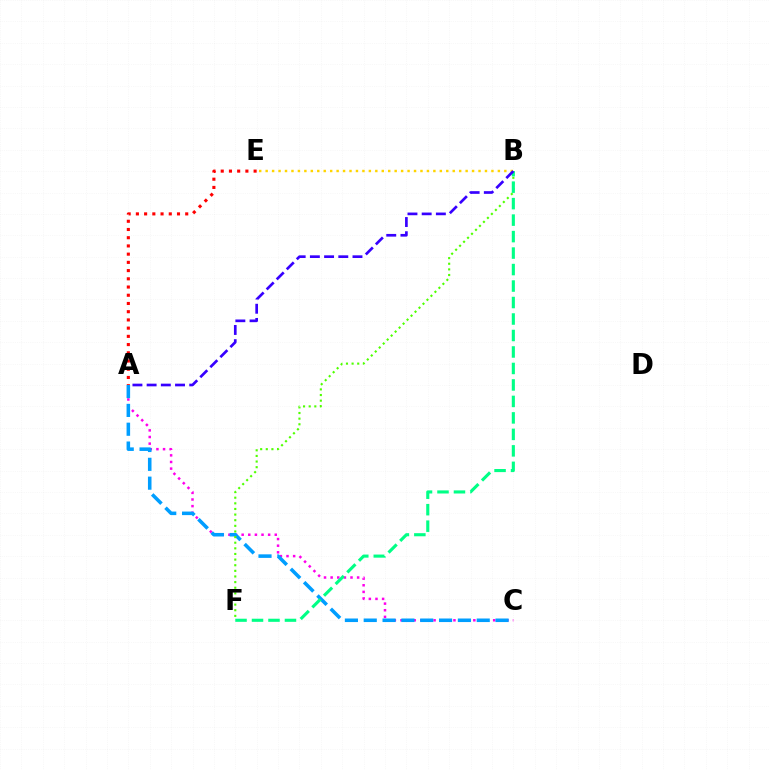{('A', 'C'): [{'color': '#ff00ed', 'line_style': 'dotted', 'thickness': 1.8}, {'color': '#009eff', 'line_style': 'dashed', 'thickness': 2.56}], ('A', 'E'): [{'color': '#ff0000', 'line_style': 'dotted', 'thickness': 2.23}], ('B', 'E'): [{'color': '#ffd500', 'line_style': 'dotted', 'thickness': 1.75}], ('B', 'F'): [{'color': '#4fff00', 'line_style': 'dotted', 'thickness': 1.53}, {'color': '#00ff86', 'line_style': 'dashed', 'thickness': 2.24}], ('A', 'B'): [{'color': '#3700ff', 'line_style': 'dashed', 'thickness': 1.93}]}